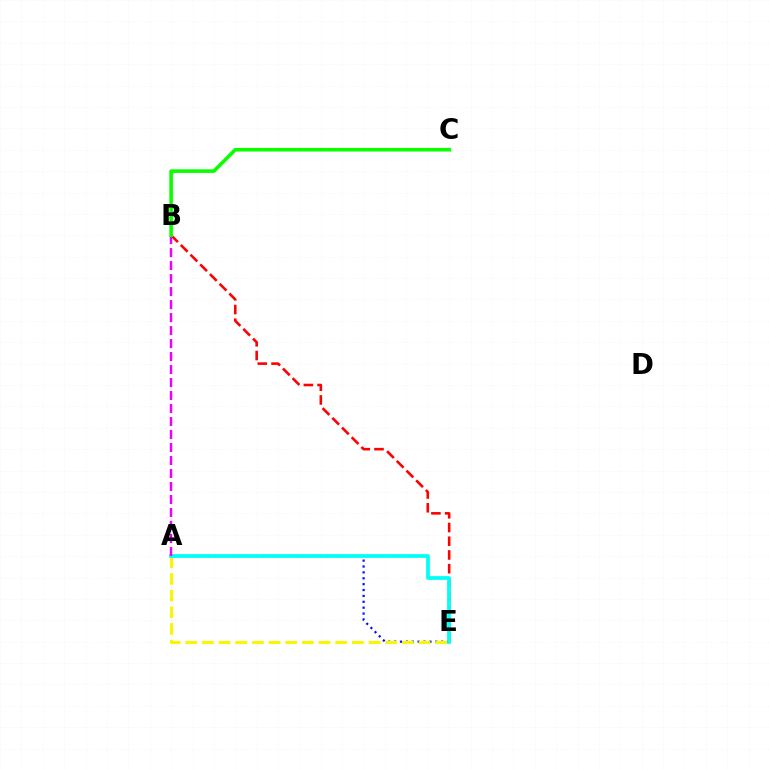{('A', 'E'): [{'color': '#0010ff', 'line_style': 'dotted', 'thickness': 1.6}, {'color': '#fcf500', 'line_style': 'dashed', 'thickness': 2.26}, {'color': '#00fff6', 'line_style': 'solid', 'thickness': 2.68}], ('B', 'E'): [{'color': '#ff0000', 'line_style': 'dashed', 'thickness': 1.86}], ('A', 'B'): [{'color': '#ee00ff', 'line_style': 'dashed', 'thickness': 1.77}], ('B', 'C'): [{'color': '#08ff00', 'line_style': 'solid', 'thickness': 2.59}]}